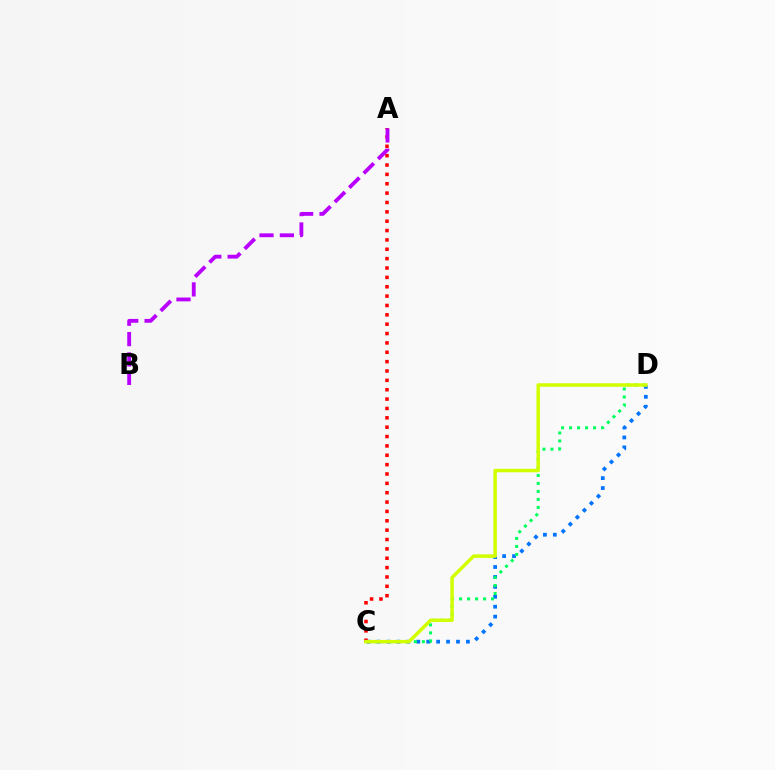{('C', 'D'): [{'color': '#0074ff', 'line_style': 'dotted', 'thickness': 2.7}, {'color': '#00ff5c', 'line_style': 'dotted', 'thickness': 2.17}, {'color': '#d1ff00', 'line_style': 'solid', 'thickness': 2.5}], ('A', 'C'): [{'color': '#ff0000', 'line_style': 'dotted', 'thickness': 2.54}], ('A', 'B'): [{'color': '#b900ff', 'line_style': 'dashed', 'thickness': 2.76}]}